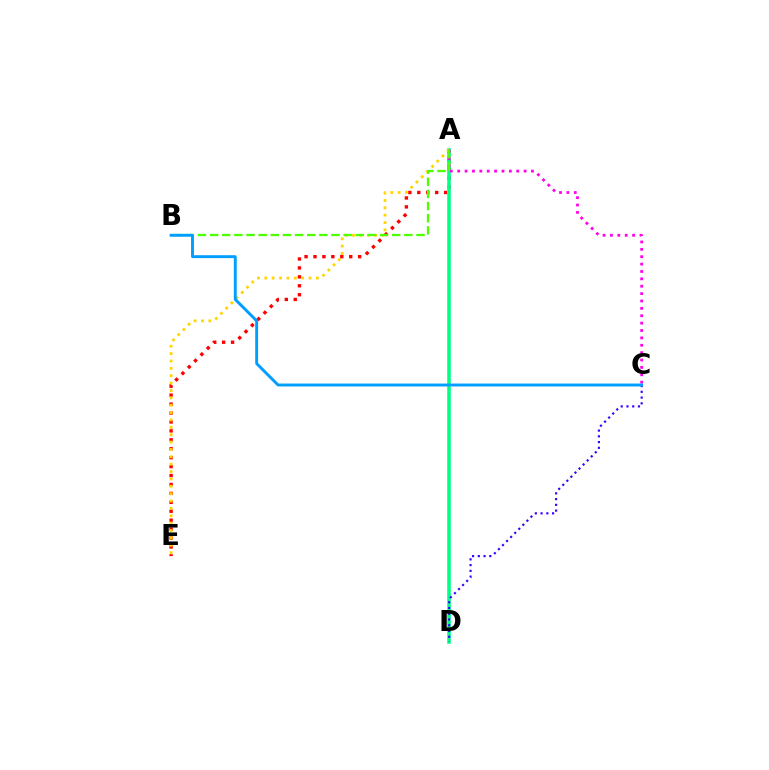{('A', 'E'): [{'color': '#ff0000', 'line_style': 'dotted', 'thickness': 2.43}, {'color': '#ffd500', 'line_style': 'dotted', 'thickness': 2.0}], ('A', 'D'): [{'color': '#00ff86', 'line_style': 'solid', 'thickness': 2.57}], ('A', 'C'): [{'color': '#ff00ed', 'line_style': 'dotted', 'thickness': 2.0}], ('C', 'D'): [{'color': '#3700ff', 'line_style': 'dotted', 'thickness': 1.56}], ('A', 'B'): [{'color': '#4fff00', 'line_style': 'dashed', 'thickness': 1.65}], ('B', 'C'): [{'color': '#009eff', 'line_style': 'solid', 'thickness': 2.09}]}